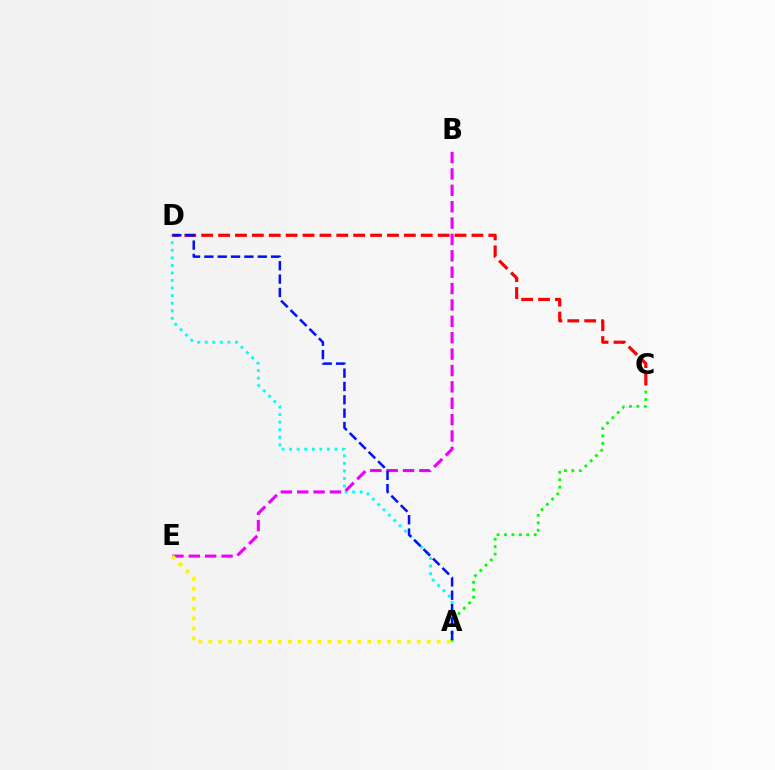{('C', 'D'): [{'color': '#ff0000', 'line_style': 'dashed', 'thickness': 2.29}], ('A', 'D'): [{'color': '#00fff6', 'line_style': 'dotted', 'thickness': 2.05}, {'color': '#0010ff', 'line_style': 'dashed', 'thickness': 1.81}], ('A', 'C'): [{'color': '#08ff00', 'line_style': 'dotted', 'thickness': 2.02}], ('B', 'E'): [{'color': '#ee00ff', 'line_style': 'dashed', 'thickness': 2.23}], ('A', 'E'): [{'color': '#fcf500', 'line_style': 'dotted', 'thickness': 2.7}]}